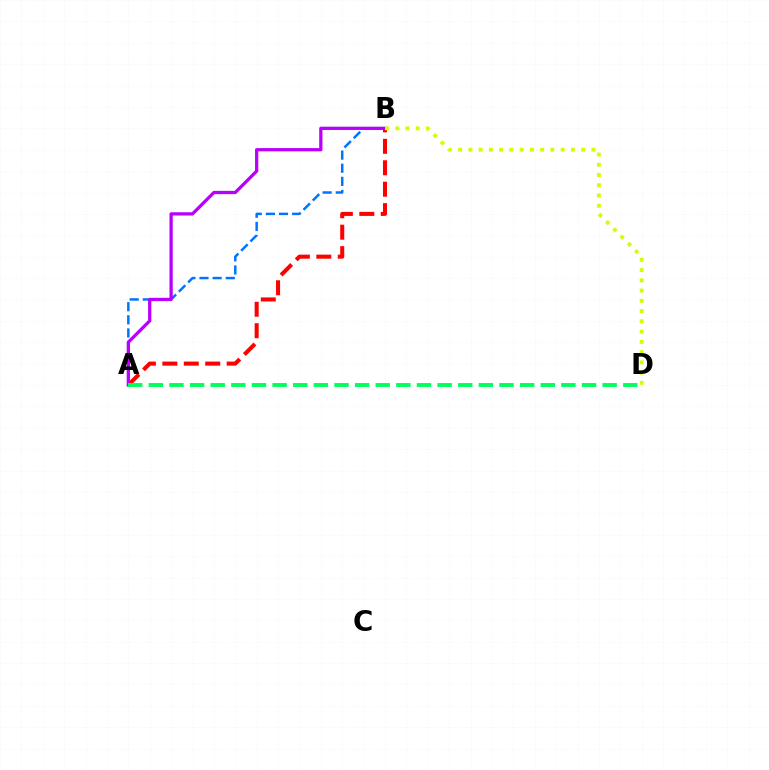{('A', 'B'): [{'color': '#0074ff', 'line_style': 'dashed', 'thickness': 1.78}, {'color': '#ff0000', 'line_style': 'dashed', 'thickness': 2.91}, {'color': '#b900ff', 'line_style': 'solid', 'thickness': 2.35}], ('B', 'D'): [{'color': '#d1ff00', 'line_style': 'dotted', 'thickness': 2.79}], ('A', 'D'): [{'color': '#00ff5c', 'line_style': 'dashed', 'thickness': 2.8}]}